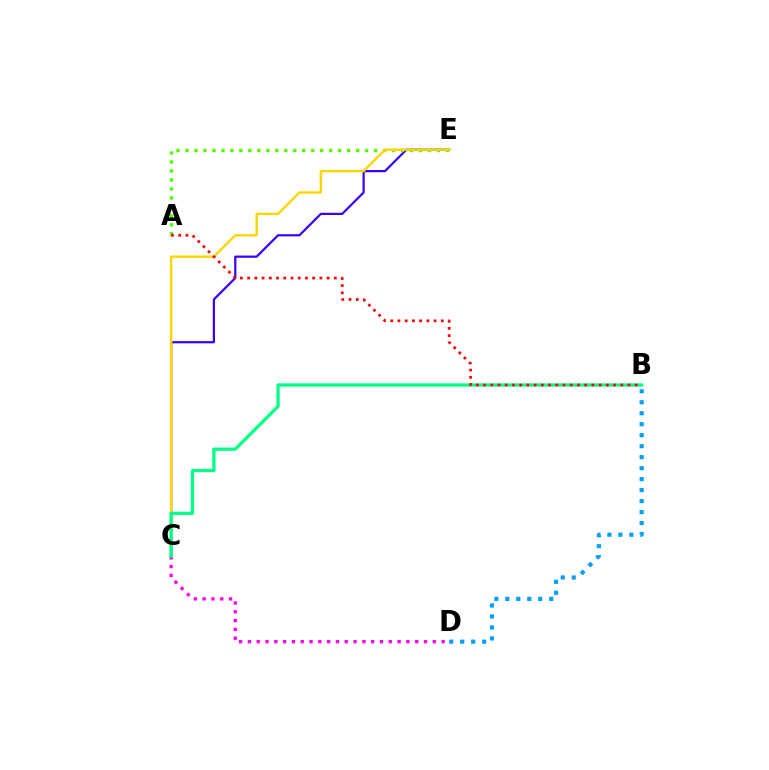{('C', 'E'): [{'color': '#3700ff', 'line_style': 'solid', 'thickness': 1.59}, {'color': '#ffd500', 'line_style': 'solid', 'thickness': 1.73}], ('A', 'E'): [{'color': '#4fff00', 'line_style': 'dotted', 'thickness': 2.44}], ('C', 'D'): [{'color': '#ff00ed', 'line_style': 'dotted', 'thickness': 2.39}], ('B', 'C'): [{'color': '#00ff86', 'line_style': 'solid', 'thickness': 2.35}], ('B', 'D'): [{'color': '#009eff', 'line_style': 'dotted', 'thickness': 2.98}], ('A', 'B'): [{'color': '#ff0000', 'line_style': 'dotted', 'thickness': 1.96}]}